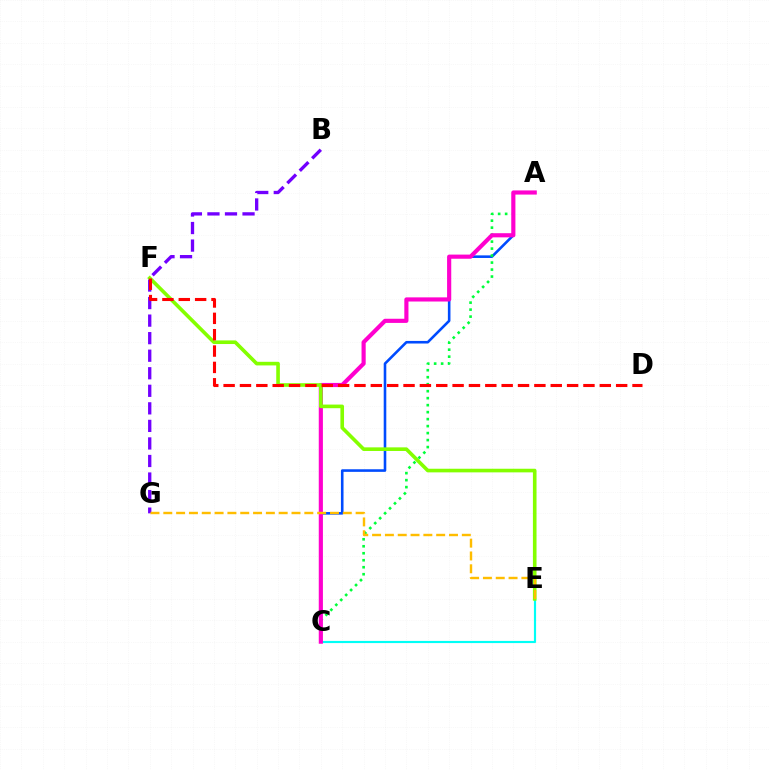{('A', 'C'): [{'color': '#004bff', 'line_style': 'solid', 'thickness': 1.87}, {'color': '#00ff39', 'line_style': 'dotted', 'thickness': 1.9}, {'color': '#ff00cf', 'line_style': 'solid', 'thickness': 2.99}], ('B', 'G'): [{'color': '#7200ff', 'line_style': 'dashed', 'thickness': 2.38}], ('C', 'E'): [{'color': '#00fff6', 'line_style': 'solid', 'thickness': 1.56}], ('E', 'F'): [{'color': '#84ff00', 'line_style': 'solid', 'thickness': 2.61}], ('D', 'F'): [{'color': '#ff0000', 'line_style': 'dashed', 'thickness': 2.22}], ('E', 'G'): [{'color': '#ffbd00', 'line_style': 'dashed', 'thickness': 1.74}]}